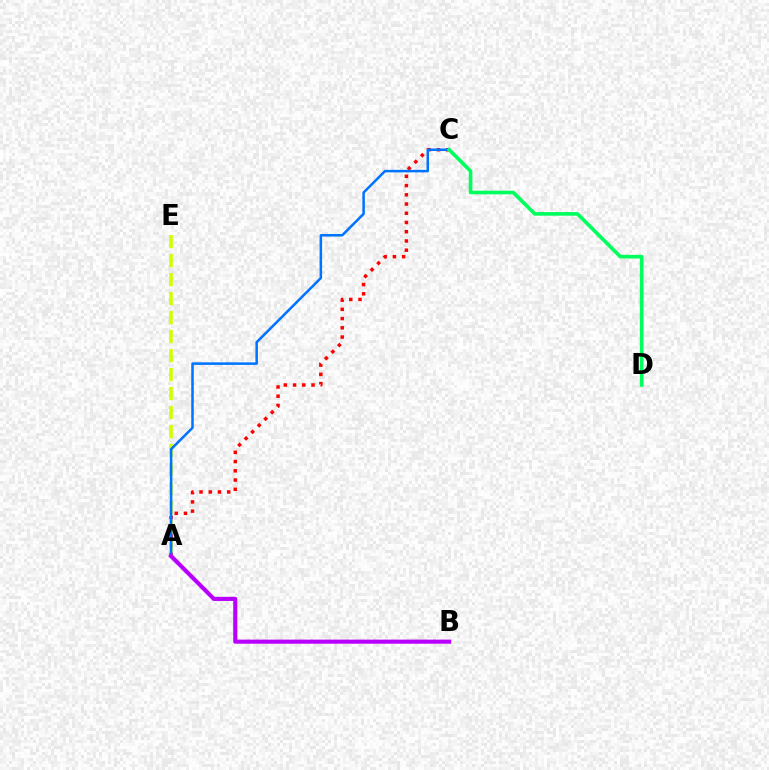{('A', 'C'): [{'color': '#ff0000', 'line_style': 'dotted', 'thickness': 2.51}, {'color': '#0074ff', 'line_style': 'solid', 'thickness': 1.82}], ('A', 'E'): [{'color': '#d1ff00', 'line_style': 'dashed', 'thickness': 2.58}], ('C', 'D'): [{'color': '#00ff5c', 'line_style': 'solid', 'thickness': 2.62}], ('A', 'B'): [{'color': '#b900ff', 'line_style': 'solid', 'thickness': 2.96}]}